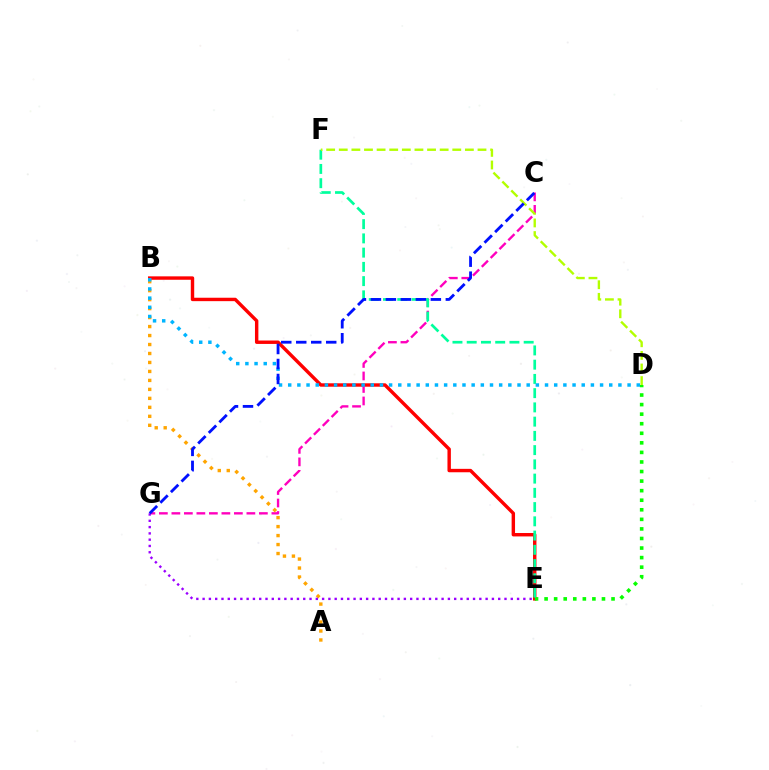{('B', 'E'): [{'color': '#ff0000', 'line_style': 'solid', 'thickness': 2.46}], ('D', 'E'): [{'color': '#08ff00', 'line_style': 'dotted', 'thickness': 2.6}], ('C', 'G'): [{'color': '#ff00bd', 'line_style': 'dashed', 'thickness': 1.7}, {'color': '#0010ff', 'line_style': 'dashed', 'thickness': 2.04}], ('A', 'B'): [{'color': '#ffa500', 'line_style': 'dotted', 'thickness': 2.44}], ('E', 'F'): [{'color': '#00ff9d', 'line_style': 'dashed', 'thickness': 1.93}], ('E', 'G'): [{'color': '#9b00ff', 'line_style': 'dotted', 'thickness': 1.71}], ('B', 'D'): [{'color': '#00b5ff', 'line_style': 'dotted', 'thickness': 2.49}], ('D', 'F'): [{'color': '#b3ff00', 'line_style': 'dashed', 'thickness': 1.71}]}